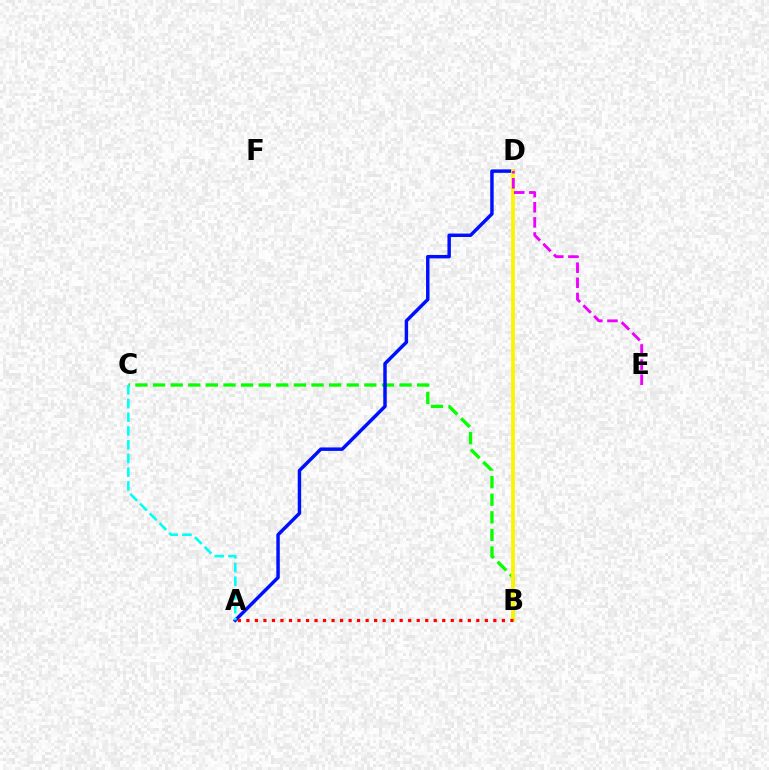{('B', 'C'): [{'color': '#08ff00', 'line_style': 'dashed', 'thickness': 2.39}], ('A', 'D'): [{'color': '#0010ff', 'line_style': 'solid', 'thickness': 2.49}], ('B', 'D'): [{'color': '#fcf500', 'line_style': 'solid', 'thickness': 2.71}], ('A', 'C'): [{'color': '#00fff6', 'line_style': 'dashed', 'thickness': 1.87}], ('A', 'B'): [{'color': '#ff0000', 'line_style': 'dotted', 'thickness': 2.31}], ('D', 'E'): [{'color': '#ee00ff', 'line_style': 'dashed', 'thickness': 2.05}]}